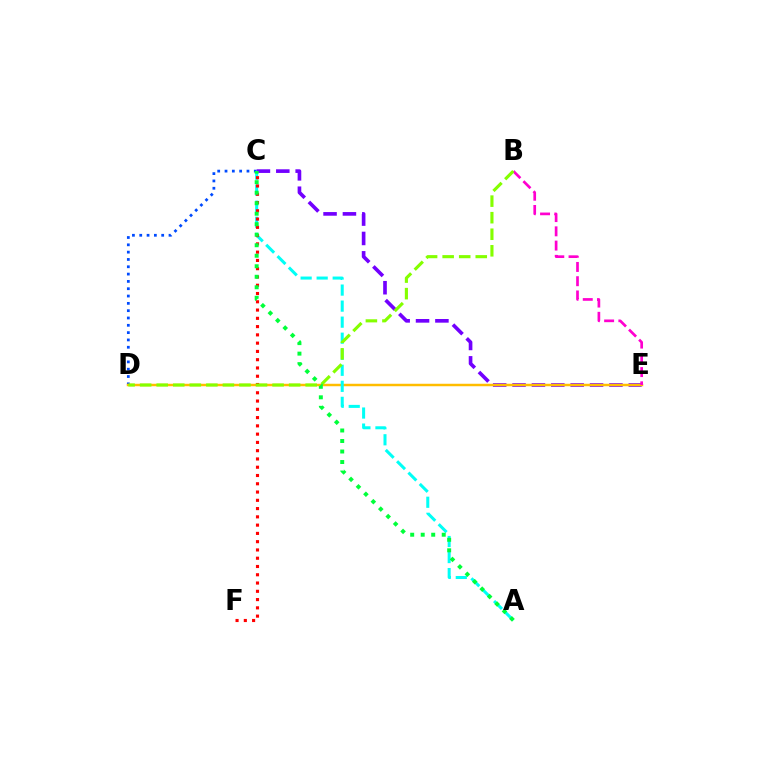{('C', 'E'): [{'color': '#7200ff', 'line_style': 'dashed', 'thickness': 2.63}], ('C', 'D'): [{'color': '#004bff', 'line_style': 'dotted', 'thickness': 1.99}], ('D', 'E'): [{'color': '#ffbd00', 'line_style': 'solid', 'thickness': 1.78}], ('B', 'E'): [{'color': '#ff00cf', 'line_style': 'dashed', 'thickness': 1.94}], ('A', 'C'): [{'color': '#00fff6', 'line_style': 'dashed', 'thickness': 2.18}, {'color': '#00ff39', 'line_style': 'dotted', 'thickness': 2.86}], ('C', 'F'): [{'color': '#ff0000', 'line_style': 'dotted', 'thickness': 2.25}], ('B', 'D'): [{'color': '#84ff00', 'line_style': 'dashed', 'thickness': 2.25}]}